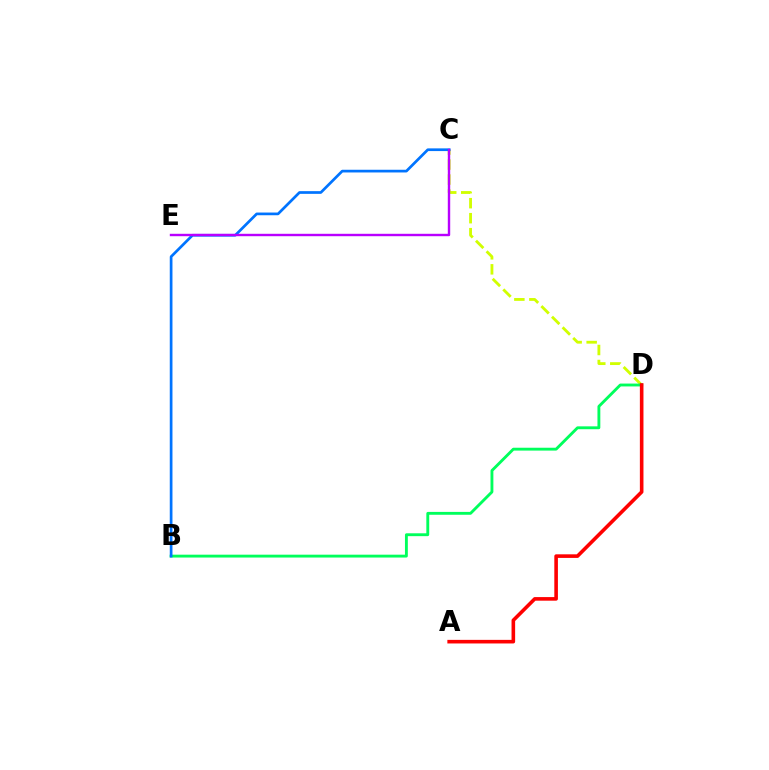{('C', 'D'): [{'color': '#d1ff00', 'line_style': 'dashed', 'thickness': 2.04}], ('B', 'D'): [{'color': '#00ff5c', 'line_style': 'solid', 'thickness': 2.06}], ('B', 'C'): [{'color': '#0074ff', 'line_style': 'solid', 'thickness': 1.95}], ('A', 'D'): [{'color': '#ff0000', 'line_style': 'solid', 'thickness': 2.59}], ('C', 'E'): [{'color': '#b900ff', 'line_style': 'solid', 'thickness': 1.73}]}